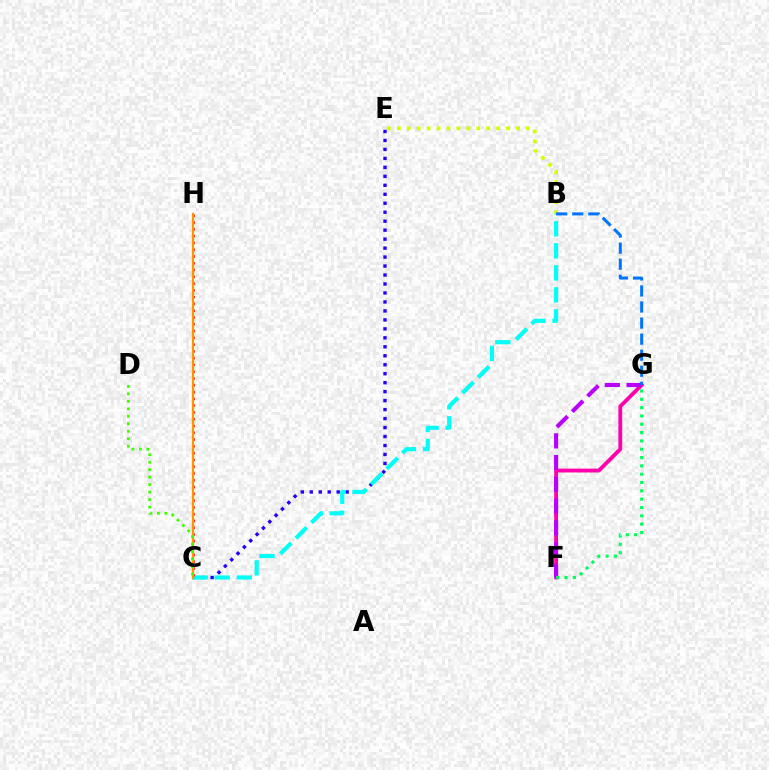{('F', 'G'): [{'color': '#ff00ac', 'line_style': 'solid', 'thickness': 2.77}, {'color': '#b900ff', 'line_style': 'dashed', 'thickness': 2.95}, {'color': '#00ff5c', 'line_style': 'dotted', 'thickness': 2.26}], ('C', 'E'): [{'color': '#2500ff', 'line_style': 'dotted', 'thickness': 2.44}], ('B', 'E'): [{'color': '#d1ff00', 'line_style': 'dotted', 'thickness': 2.7}], ('B', 'C'): [{'color': '#00fff6', 'line_style': 'dashed', 'thickness': 2.99}], ('C', 'H'): [{'color': '#ff0000', 'line_style': 'dotted', 'thickness': 1.84}, {'color': '#ff9400', 'line_style': 'solid', 'thickness': 1.64}], ('B', 'G'): [{'color': '#0074ff', 'line_style': 'dashed', 'thickness': 2.18}], ('C', 'D'): [{'color': '#3dff00', 'line_style': 'dotted', 'thickness': 2.03}]}